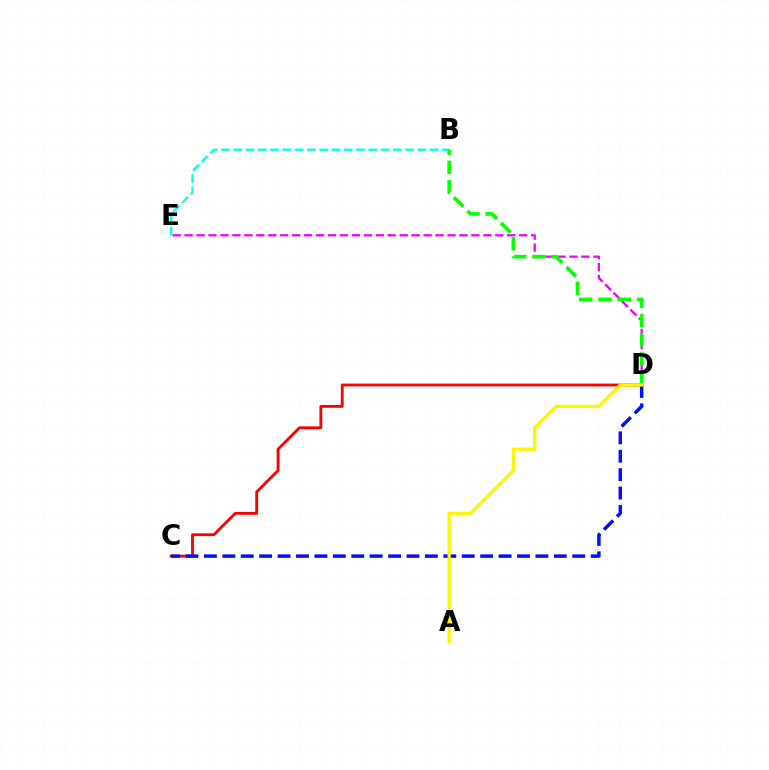{('D', 'E'): [{'color': '#ee00ff', 'line_style': 'dashed', 'thickness': 1.62}], ('B', 'E'): [{'color': '#00fff6', 'line_style': 'dashed', 'thickness': 1.67}], ('C', 'D'): [{'color': '#ff0000', 'line_style': 'solid', 'thickness': 2.04}, {'color': '#0010ff', 'line_style': 'dashed', 'thickness': 2.5}], ('B', 'D'): [{'color': '#08ff00', 'line_style': 'dashed', 'thickness': 2.62}], ('A', 'D'): [{'color': '#fcf500', 'line_style': 'solid', 'thickness': 2.31}]}